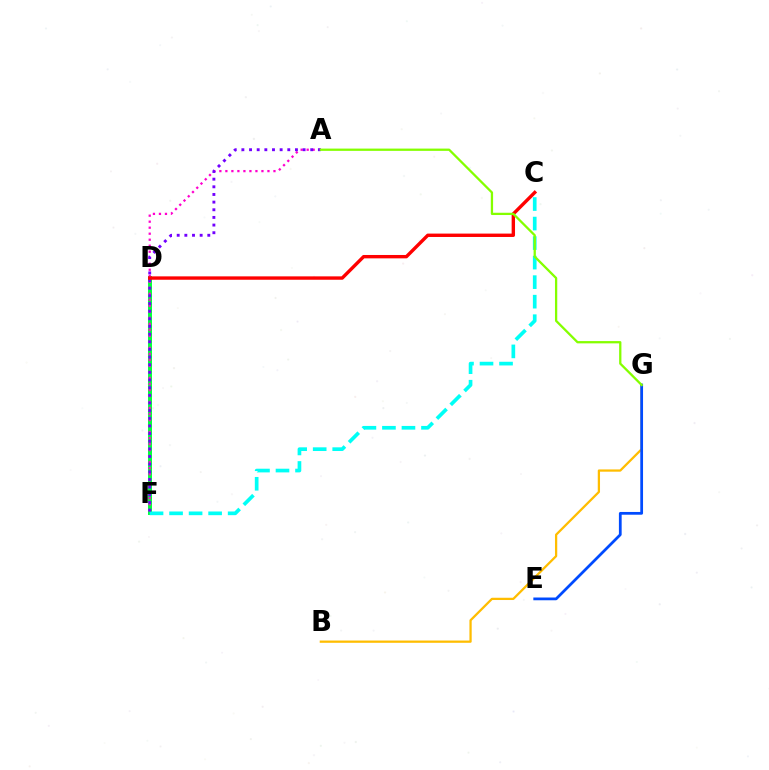{('D', 'F'): [{'color': '#00ff39', 'line_style': 'solid', 'thickness': 2.84}], ('A', 'F'): [{'color': '#ff00cf', 'line_style': 'dotted', 'thickness': 1.63}, {'color': '#7200ff', 'line_style': 'dotted', 'thickness': 2.08}], ('B', 'G'): [{'color': '#ffbd00', 'line_style': 'solid', 'thickness': 1.63}], ('C', 'F'): [{'color': '#00fff6', 'line_style': 'dashed', 'thickness': 2.65}], ('C', 'D'): [{'color': '#ff0000', 'line_style': 'solid', 'thickness': 2.44}], ('E', 'G'): [{'color': '#004bff', 'line_style': 'solid', 'thickness': 1.98}], ('A', 'G'): [{'color': '#84ff00', 'line_style': 'solid', 'thickness': 1.64}]}